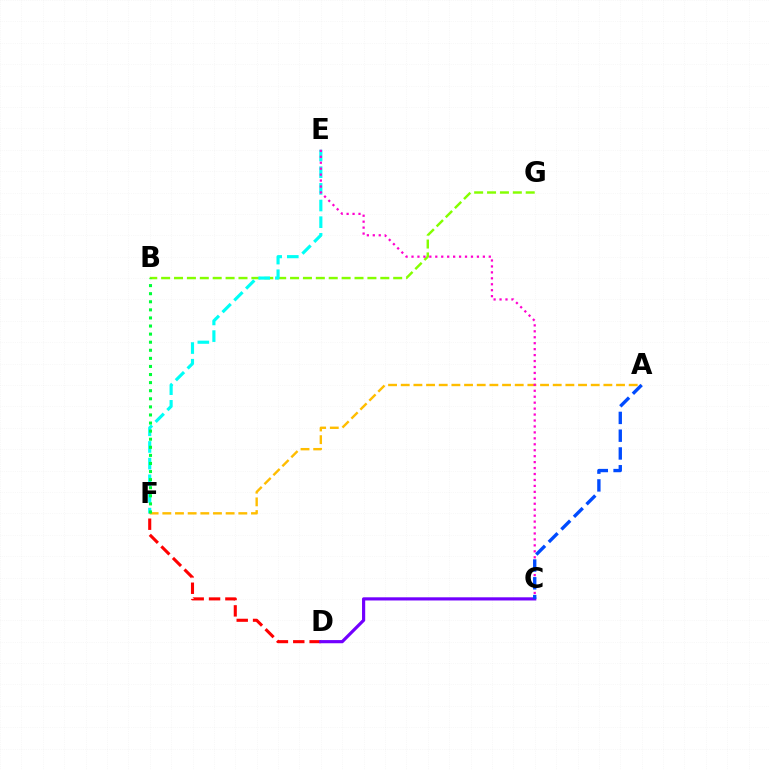{('A', 'F'): [{'color': '#ffbd00', 'line_style': 'dashed', 'thickness': 1.72}], ('B', 'G'): [{'color': '#84ff00', 'line_style': 'dashed', 'thickness': 1.75}], ('D', 'F'): [{'color': '#ff0000', 'line_style': 'dashed', 'thickness': 2.22}], ('E', 'F'): [{'color': '#00fff6', 'line_style': 'dashed', 'thickness': 2.26}], ('C', 'E'): [{'color': '#ff00cf', 'line_style': 'dotted', 'thickness': 1.62}], ('B', 'F'): [{'color': '#00ff39', 'line_style': 'dotted', 'thickness': 2.2}], ('C', 'D'): [{'color': '#7200ff', 'line_style': 'solid', 'thickness': 2.28}], ('A', 'C'): [{'color': '#004bff', 'line_style': 'dashed', 'thickness': 2.42}]}